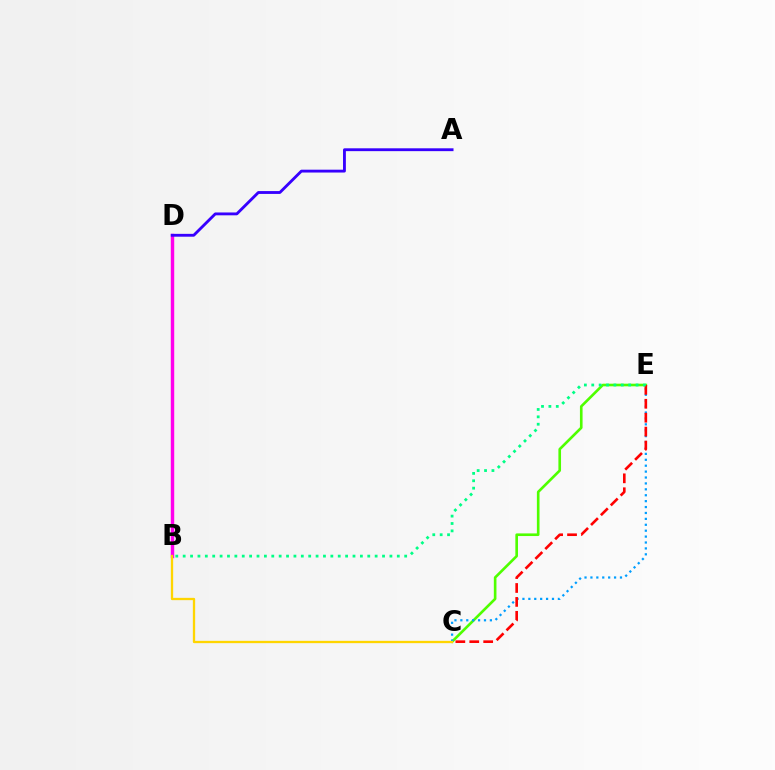{('C', 'E'): [{'color': '#4fff00', 'line_style': 'solid', 'thickness': 1.9}, {'color': '#009eff', 'line_style': 'dotted', 'thickness': 1.61}, {'color': '#ff0000', 'line_style': 'dashed', 'thickness': 1.89}], ('B', 'D'): [{'color': '#ff00ed', 'line_style': 'solid', 'thickness': 2.47}], ('B', 'C'): [{'color': '#ffd500', 'line_style': 'solid', 'thickness': 1.66}], ('A', 'D'): [{'color': '#3700ff', 'line_style': 'solid', 'thickness': 2.05}], ('B', 'E'): [{'color': '#00ff86', 'line_style': 'dotted', 'thickness': 2.01}]}